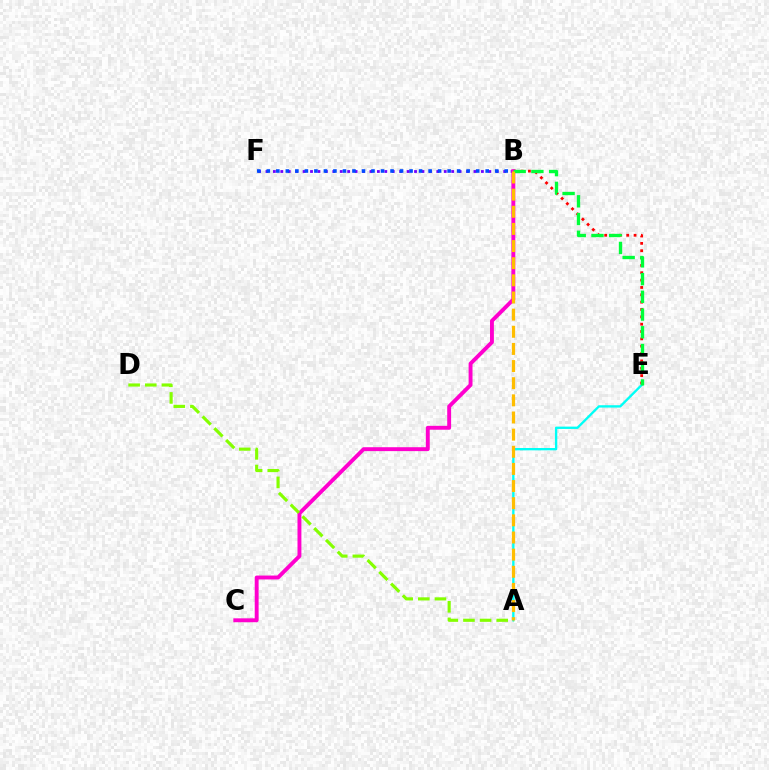{('B', 'F'): [{'color': '#7200ff', 'line_style': 'dotted', 'thickness': 2.02}, {'color': '#004bff', 'line_style': 'dotted', 'thickness': 2.59}], ('A', 'E'): [{'color': '#00fff6', 'line_style': 'solid', 'thickness': 1.68}], ('B', 'E'): [{'color': '#ff0000', 'line_style': 'dotted', 'thickness': 2.0}, {'color': '#00ff39', 'line_style': 'dashed', 'thickness': 2.41}], ('B', 'C'): [{'color': '#ff00cf', 'line_style': 'solid', 'thickness': 2.8}], ('A', 'B'): [{'color': '#ffbd00', 'line_style': 'dashed', 'thickness': 2.33}], ('A', 'D'): [{'color': '#84ff00', 'line_style': 'dashed', 'thickness': 2.26}]}